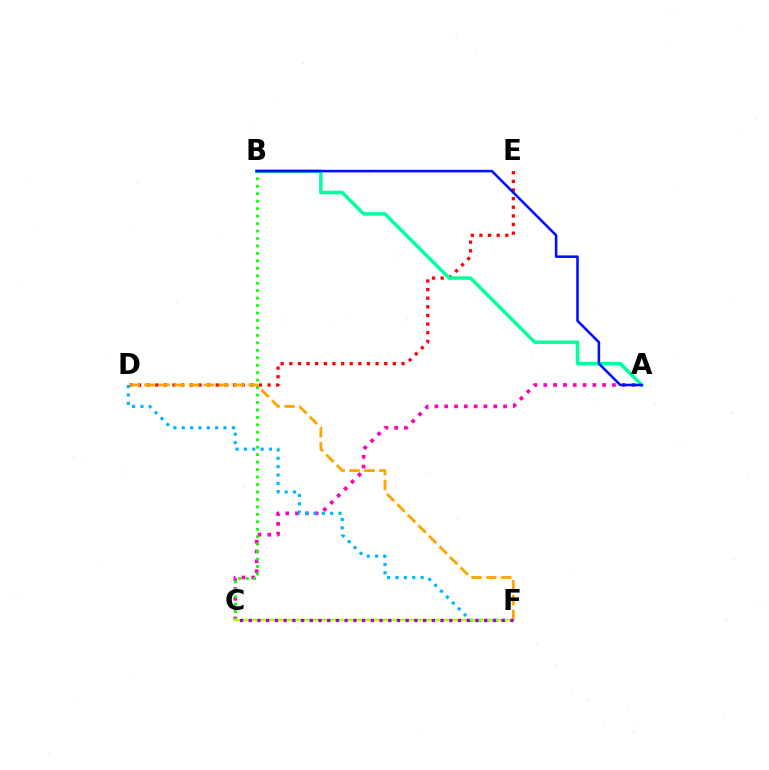{('D', 'E'): [{'color': '#ff0000', 'line_style': 'dotted', 'thickness': 2.34}], ('D', 'F'): [{'color': '#ffa500', 'line_style': 'dashed', 'thickness': 2.02}, {'color': '#00b5ff', 'line_style': 'dotted', 'thickness': 2.27}], ('A', 'B'): [{'color': '#00ff9d', 'line_style': 'solid', 'thickness': 2.5}, {'color': '#0010ff', 'line_style': 'solid', 'thickness': 1.85}], ('A', 'C'): [{'color': '#ff00bd', 'line_style': 'dotted', 'thickness': 2.67}], ('B', 'C'): [{'color': '#08ff00', 'line_style': 'dotted', 'thickness': 2.03}], ('C', 'F'): [{'color': '#b3ff00', 'line_style': 'solid', 'thickness': 1.72}, {'color': '#9b00ff', 'line_style': 'dotted', 'thickness': 2.37}]}